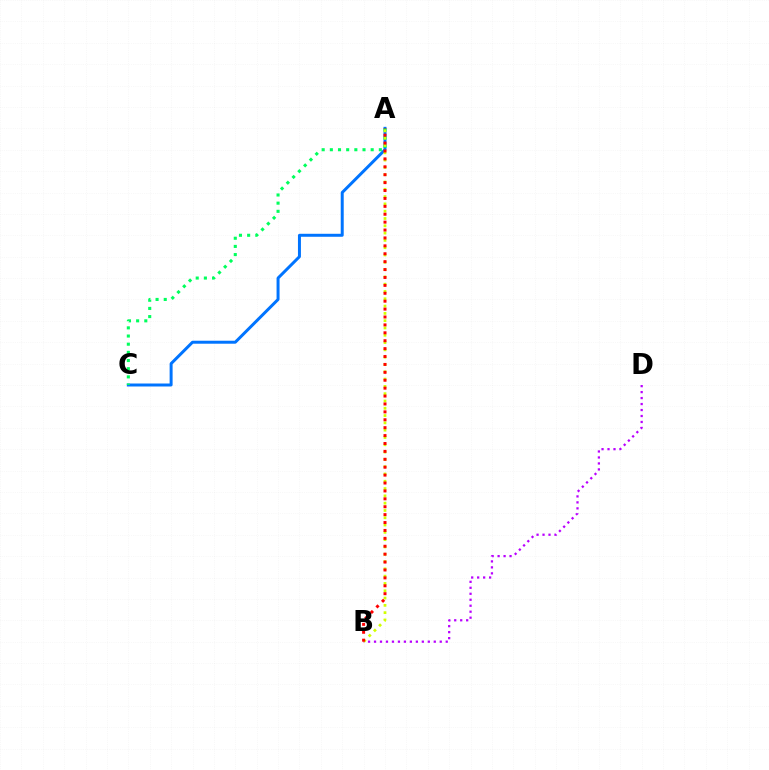{('A', 'C'): [{'color': '#0074ff', 'line_style': 'solid', 'thickness': 2.15}, {'color': '#00ff5c', 'line_style': 'dotted', 'thickness': 2.22}], ('B', 'D'): [{'color': '#b900ff', 'line_style': 'dotted', 'thickness': 1.62}], ('A', 'B'): [{'color': '#d1ff00', 'line_style': 'dotted', 'thickness': 1.98}, {'color': '#ff0000', 'line_style': 'dotted', 'thickness': 2.15}]}